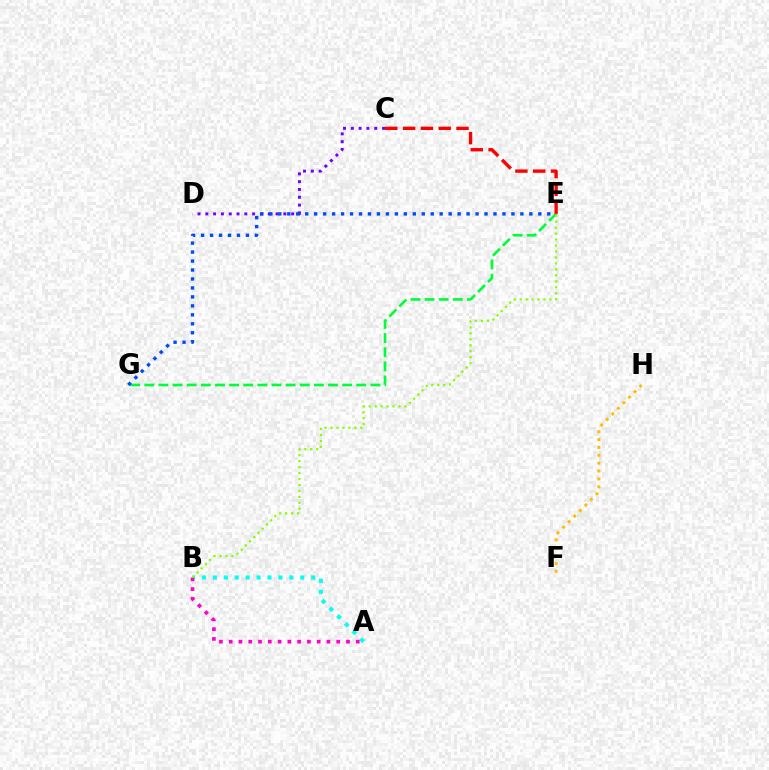{('A', 'B'): [{'color': '#00fff6', 'line_style': 'dotted', 'thickness': 2.97}, {'color': '#ff00cf', 'line_style': 'dotted', 'thickness': 2.66}], ('C', 'D'): [{'color': '#7200ff', 'line_style': 'dotted', 'thickness': 2.12}], ('E', 'G'): [{'color': '#00ff39', 'line_style': 'dashed', 'thickness': 1.92}, {'color': '#004bff', 'line_style': 'dotted', 'thickness': 2.44}], ('B', 'E'): [{'color': '#84ff00', 'line_style': 'dotted', 'thickness': 1.62}], ('C', 'E'): [{'color': '#ff0000', 'line_style': 'dashed', 'thickness': 2.42}], ('F', 'H'): [{'color': '#ffbd00', 'line_style': 'dotted', 'thickness': 2.14}]}